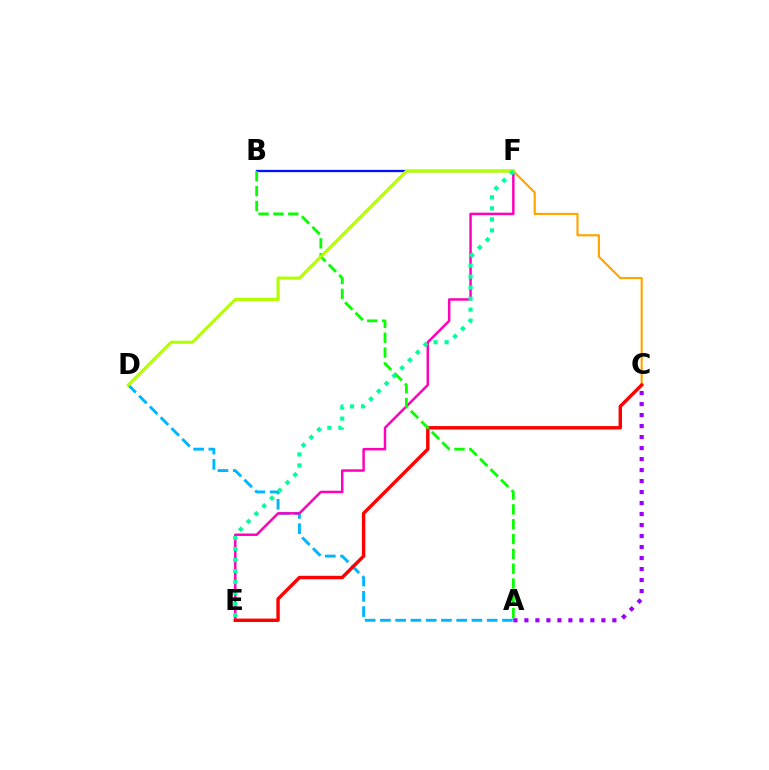{('A', 'D'): [{'color': '#00b5ff', 'line_style': 'dashed', 'thickness': 2.07}], ('E', 'F'): [{'color': '#ff00bd', 'line_style': 'solid', 'thickness': 1.79}, {'color': '#00ff9d', 'line_style': 'dotted', 'thickness': 2.99}], ('C', 'F'): [{'color': '#ffa500', 'line_style': 'solid', 'thickness': 1.55}], ('C', 'E'): [{'color': '#ff0000', 'line_style': 'solid', 'thickness': 2.46}], ('B', 'F'): [{'color': '#0010ff', 'line_style': 'solid', 'thickness': 1.64}], ('A', 'B'): [{'color': '#08ff00', 'line_style': 'dashed', 'thickness': 2.02}], ('D', 'F'): [{'color': '#b3ff00', 'line_style': 'solid', 'thickness': 2.21}], ('A', 'C'): [{'color': '#9b00ff', 'line_style': 'dotted', 'thickness': 2.99}]}